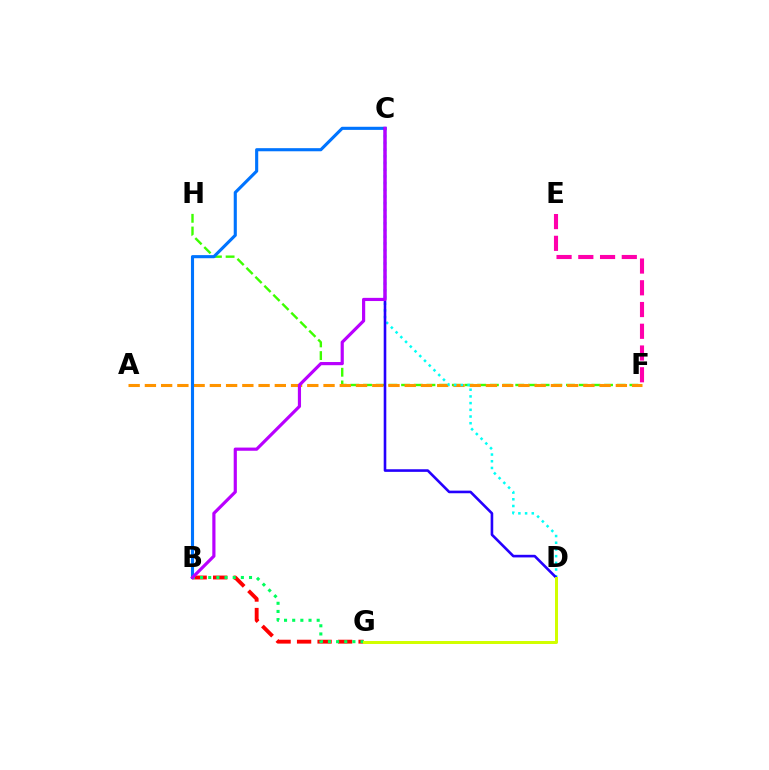{('F', 'H'): [{'color': '#3dff00', 'line_style': 'dashed', 'thickness': 1.72}], ('B', 'G'): [{'color': '#ff0000', 'line_style': 'dashed', 'thickness': 2.79}, {'color': '#00ff5c', 'line_style': 'dotted', 'thickness': 2.22}], ('A', 'F'): [{'color': '#ff9400', 'line_style': 'dashed', 'thickness': 2.21}], ('C', 'D'): [{'color': '#00fff6', 'line_style': 'dotted', 'thickness': 1.82}, {'color': '#2500ff', 'line_style': 'solid', 'thickness': 1.88}], ('B', 'C'): [{'color': '#0074ff', 'line_style': 'solid', 'thickness': 2.24}, {'color': '#b900ff', 'line_style': 'solid', 'thickness': 2.28}], ('D', 'G'): [{'color': '#d1ff00', 'line_style': 'solid', 'thickness': 2.16}], ('E', 'F'): [{'color': '#ff00ac', 'line_style': 'dashed', 'thickness': 2.95}]}